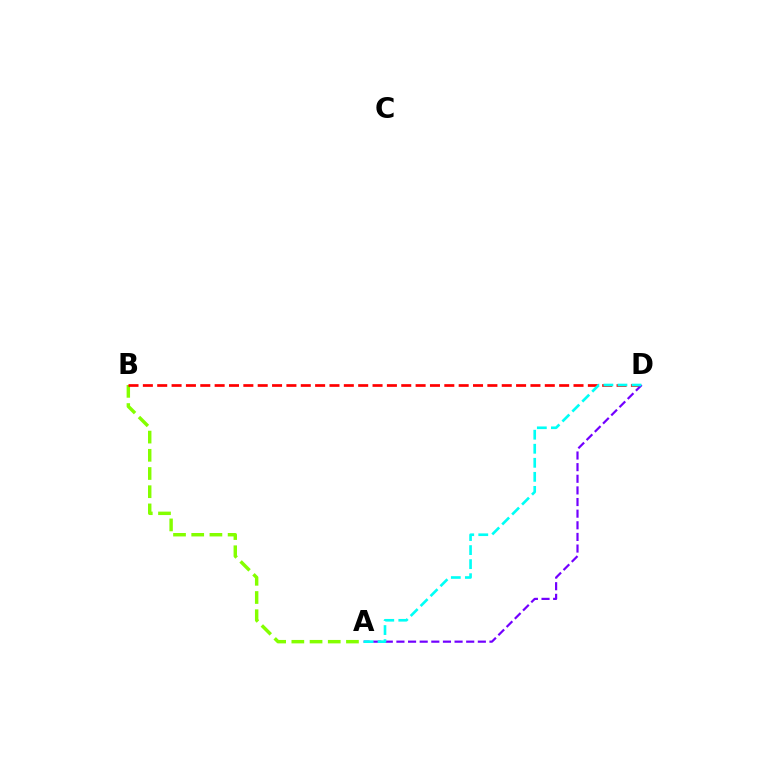{('A', 'B'): [{'color': '#84ff00', 'line_style': 'dashed', 'thickness': 2.47}], ('B', 'D'): [{'color': '#ff0000', 'line_style': 'dashed', 'thickness': 1.95}], ('A', 'D'): [{'color': '#7200ff', 'line_style': 'dashed', 'thickness': 1.58}, {'color': '#00fff6', 'line_style': 'dashed', 'thickness': 1.91}]}